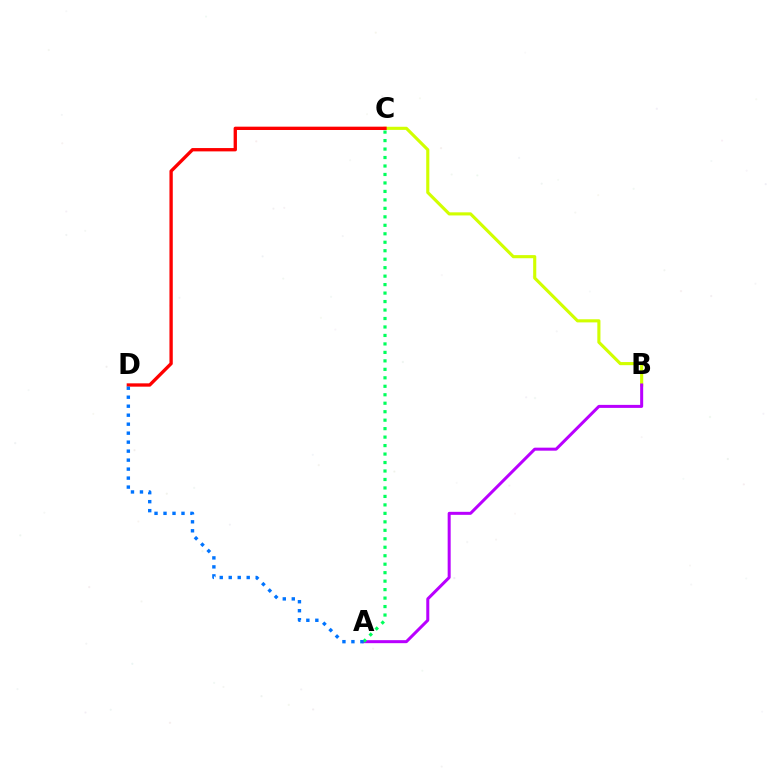{('B', 'C'): [{'color': '#d1ff00', 'line_style': 'solid', 'thickness': 2.25}], ('A', 'B'): [{'color': '#b900ff', 'line_style': 'solid', 'thickness': 2.17}], ('A', 'C'): [{'color': '#00ff5c', 'line_style': 'dotted', 'thickness': 2.3}], ('C', 'D'): [{'color': '#ff0000', 'line_style': 'solid', 'thickness': 2.39}], ('A', 'D'): [{'color': '#0074ff', 'line_style': 'dotted', 'thickness': 2.44}]}